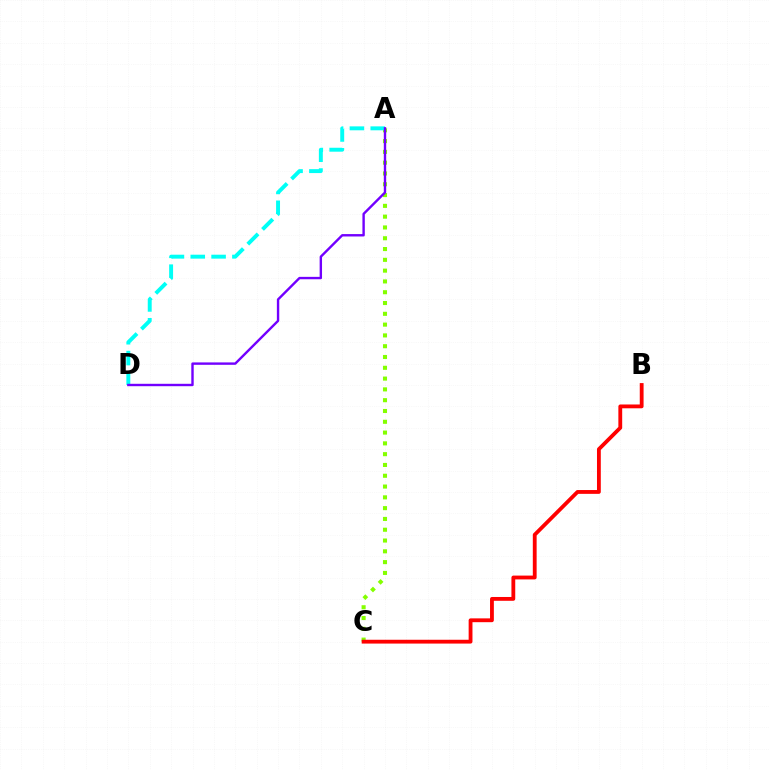{('A', 'C'): [{'color': '#84ff00', 'line_style': 'dotted', 'thickness': 2.93}], ('A', 'D'): [{'color': '#00fff6', 'line_style': 'dashed', 'thickness': 2.83}, {'color': '#7200ff', 'line_style': 'solid', 'thickness': 1.73}], ('B', 'C'): [{'color': '#ff0000', 'line_style': 'solid', 'thickness': 2.75}]}